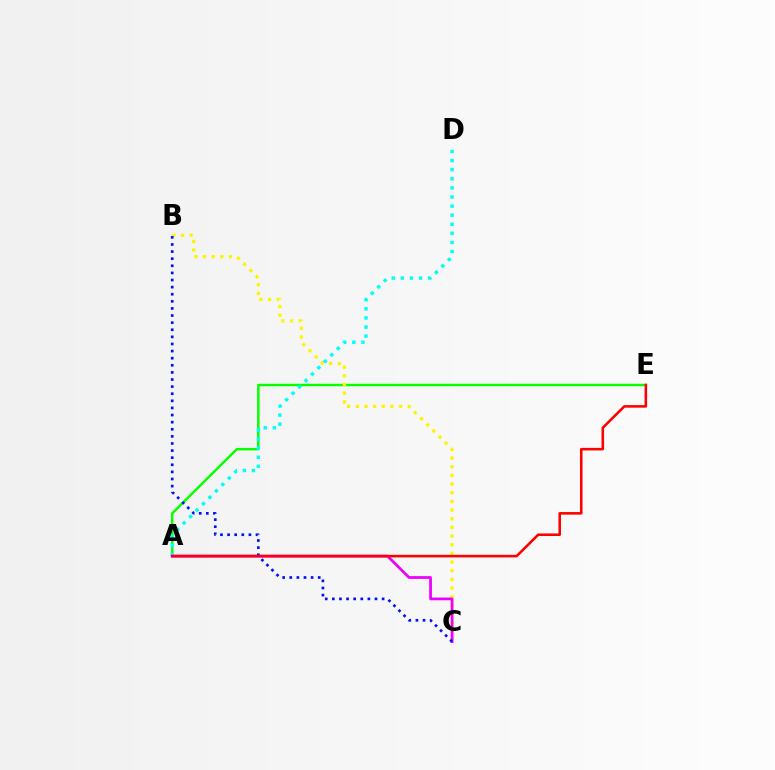{('A', 'E'): [{'color': '#08ff00', 'line_style': 'solid', 'thickness': 1.78}, {'color': '#ff0000', 'line_style': 'solid', 'thickness': 1.85}], ('B', 'C'): [{'color': '#fcf500', 'line_style': 'dotted', 'thickness': 2.36}, {'color': '#0010ff', 'line_style': 'dotted', 'thickness': 1.93}], ('A', 'D'): [{'color': '#00fff6', 'line_style': 'dotted', 'thickness': 2.47}], ('A', 'C'): [{'color': '#ee00ff', 'line_style': 'solid', 'thickness': 1.98}]}